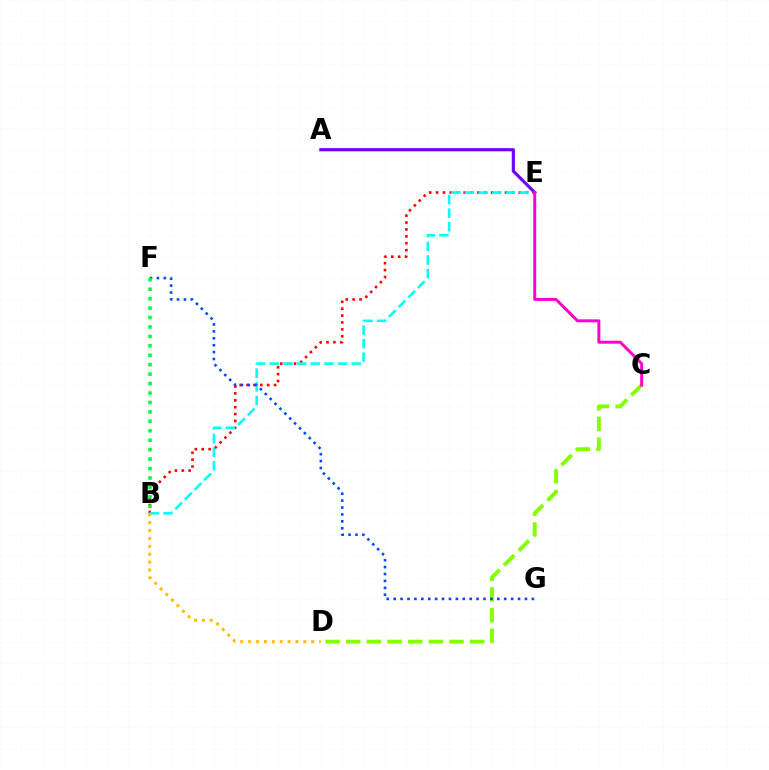{('B', 'E'): [{'color': '#ff0000', 'line_style': 'dotted', 'thickness': 1.87}, {'color': '#00fff6', 'line_style': 'dashed', 'thickness': 1.85}], ('A', 'E'): [{'color': '#7200ff', 'line_style': 'solid', 'thickness': 2.27}], ('C', 'D'): [{'color': '#84ff00', 'line_style': 'dashed', 'thickness': 2.81}], ('F', 'G'): [{'color': '#004bff', 'line_style': 'dotted', 'thickness': 1.88}], ('B', 'F'): [{'color': '#00ff39', 'line_style': 'dotted', 'thickness': 2.56}], ('B', 'D'): [{'color': '#ffbd00', 'line_style': 'dotted', 'thickness': 2.14}], ('C', 'E'): [{'color': '#ff00cf', 'line_style': 'solid', 'thickness': 2.13}]}